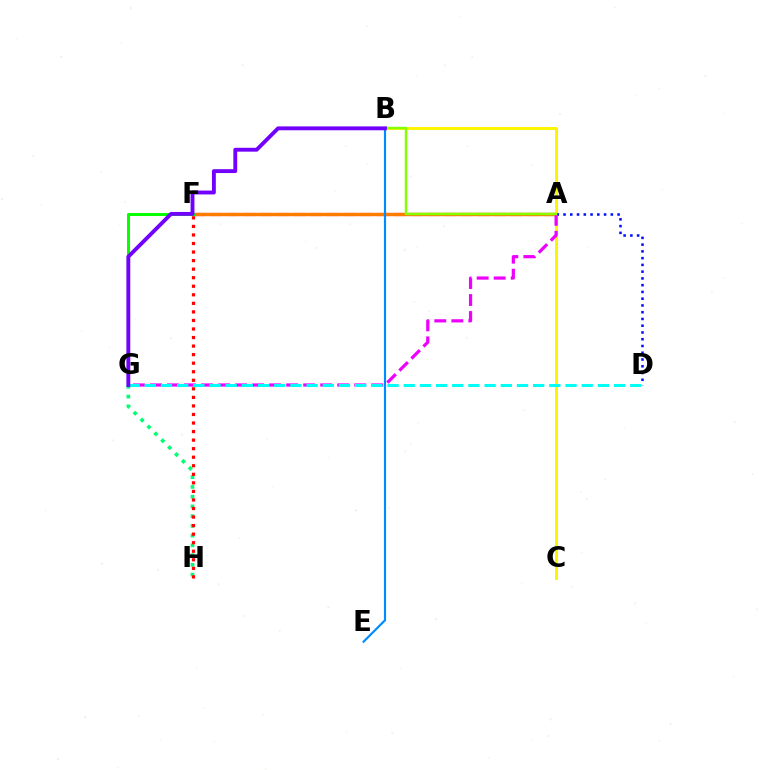{('A', 'F'): [{'color': '#ff0094', 'line_style': 'dashed', 'thickness': 2.27}, {'color': '#ff7c00', 'line_style': 'solid', 'thickness': 2.45}], ('F', 'G'): [{'color': '#08ff00', 'line_style': 'solid', 'thickness': 2.19}], ('B', 'E'): [{'color': '#008cff', 'line_style': 'solid', 'thickness': 1.56}], ('B', 'C'): [{'color': '#fcf500', 'line_style': 'solid', 'thickness': 2.15}], ('A', 'D'): [{'color': '#0010ff', 'line_style': 'dotted', 'thickness': 1.84}], ('A', 'G'): [{'color': '#ee00ff', 'line_style': 'dashed', 'thickness': 2.31}], ('D', 'G'): [{'color': '#00fff6', 'line_style': 'dashed', 'thickness': 2.2}], ('A', 'B'): [{'color': '#84ff00', 'line_style': 'solid', 'thickness': 1.76}], ('G', 'H'): [{'color': '#00ff74', 'line_style': 'dotted', 'thickness': 2.65}], ('B', 'G'): [{'color': '#7200ff', 'line_style': 'solid', 'thickness': 2.78}], ('F', 'H'): [{'color': '#ff0000', 'line_style': 'dotted', 'thickness': 2.32}]}